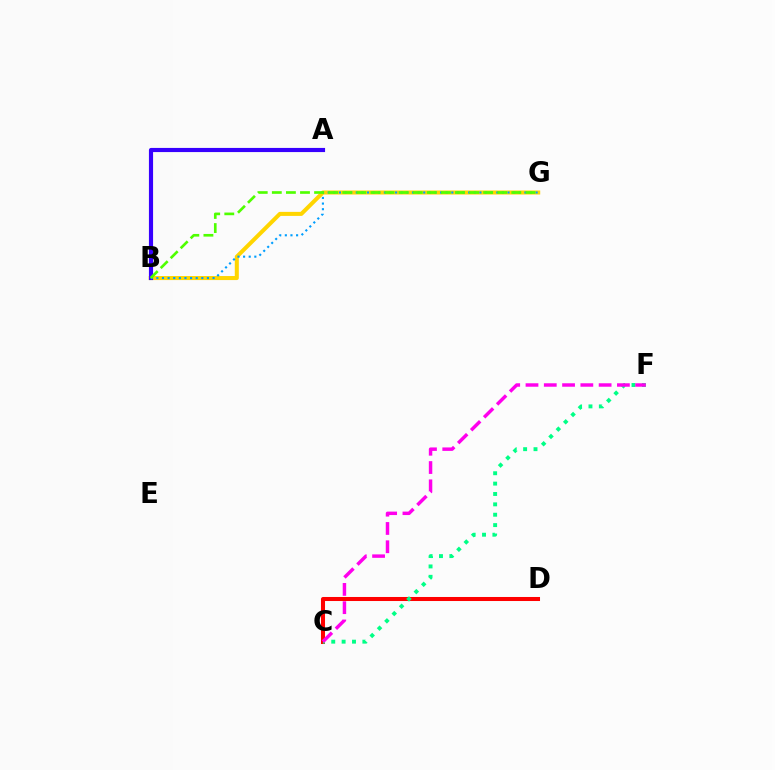{('B', 'G'): [{'color': '#ffd500', 'line_style': 'solid', 'thickness': 2.9}, {'color': '#009eff', 'line_style': 'dotted', 'thickness': 1.53}, {'color': '#4fff00', 'line_style': 'dashed', 'thickness': 1.91}], ('A', 'B'): [{'color': '#3700ff', 'line_style': 'solid', 'thickness': 2.99}], ('C', 'D'): [{'color': '#ff0000', 'line_style': 'solid', 'thickness': 2.91}], ('C', 'F'): [{'color': '#00ff86', 'line_style': 'dotted', 'thickness': 2.82}, {'color': '#ff00ed', 'line_style': 'dashed', 'thickness': 2.48}]}